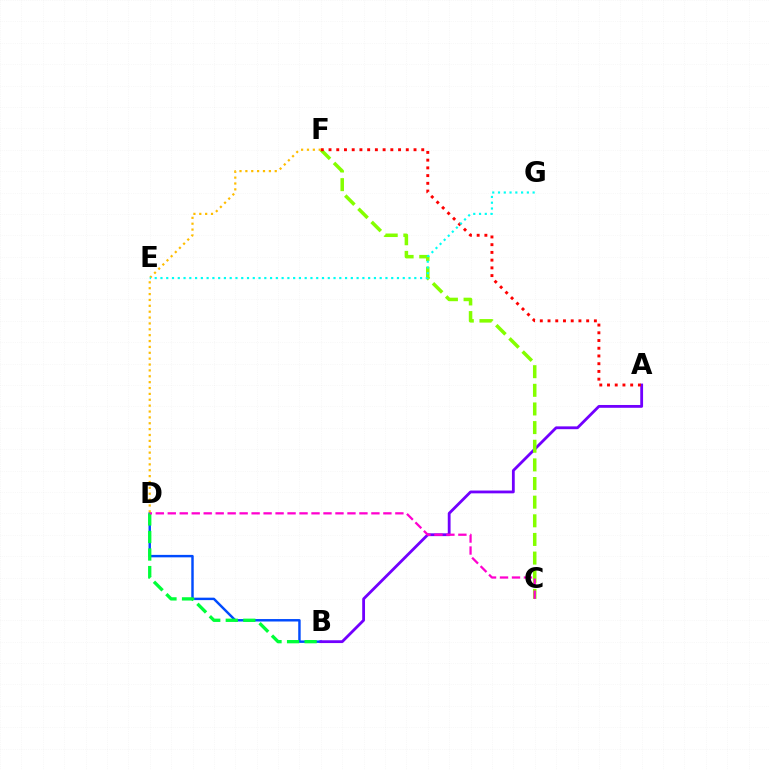{('B', 'D'): [{'color': '#004bff', 'line_style': 'solid', 'thickness': 1.76}, {'color': '#00ff39', 'line_style': 'dashed', 'thickness': 2.38}], ('A', 'B'): [{'color': '#7200ff', 'line_style': 'solid', 'thickness': 2.02}], ('C', 'F'): [{'color': '#84ff00', 'line_style': 'dashed', 'thickness': 2.53}], ('C', 'D'): [{'color': '#ff00cf', 'line_style': 'dashed', 'thickness': 1.63}], ('A', 'F'): [{'color': '#ff0000', 'line_style': 'dotted', 'thickness': 2.1}], ('D', 'F'): [{'color': '#ffbd00', 'line_style': 'dotted', 'thickness': 1.6}], ('E', 'G'): [{'color': '#00fff6', 'line_style': 'dotted', 'thickness': 1.57}]}